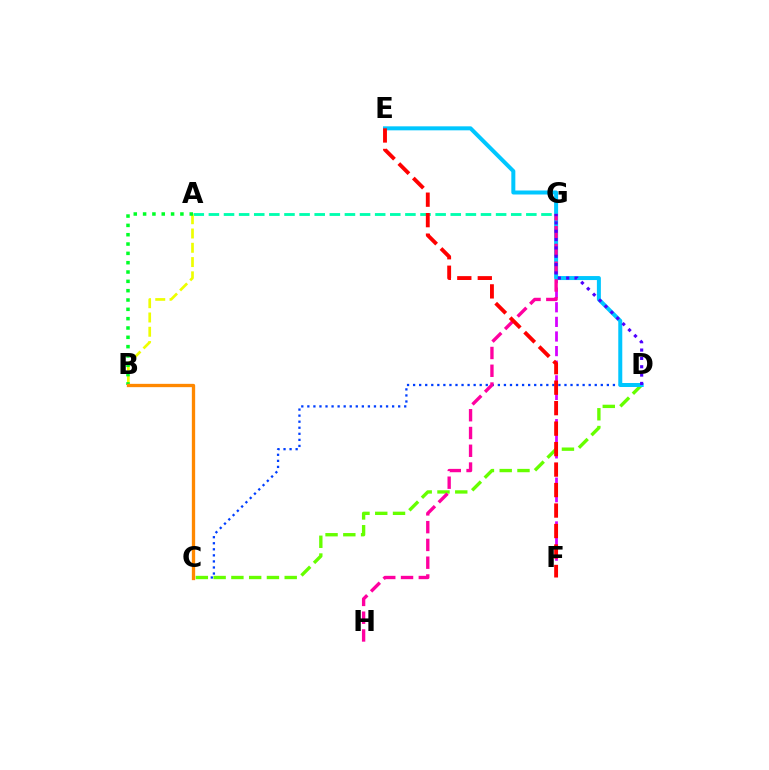{('A', 'G'): [{'color': '#00ffaf', 'line_style': 'dashed', 'thickness': 2.05}], ('C', 'D'): [{'color': '#003fff', 'line_style': 'dotted', 'thickness': 1.64}, {'color': '#66ff00', 'line_style': 'dashed', 'thickness': 2.41}], ('F', 'G'): [{'color': '#d600ff', 'line_style': 'dashed', 'thickness': 1.98}], ('A', 'B'): [{'color': '#eeff00', 'line_style': 'dashed', 'thickness': 1.94}, {'color': '#00ff27', 'line_style': 'dotted', 'thickness': 2.53}], ('D', 'E'): [{'color': '#00c7ff', 'line_style': 'solid', 'thickness': 2.88}], ('G', 'H'): [{'color': '#ff00a0', 'line_style': 'dashed', 'thickness': 2.41}], ('D', 'G'): [{'color': '#4f00ff', 'line_style': 'dotted', 'thickness': 2.27}], ('E', 'F'): [{'color': '#ff0000', 'line_style': 'dashed', 'thickness': 2.78}], ('B', 'C'): [{'color': '#ff8800', 'line_style': 'solid', 'thickness': 2.39}]}